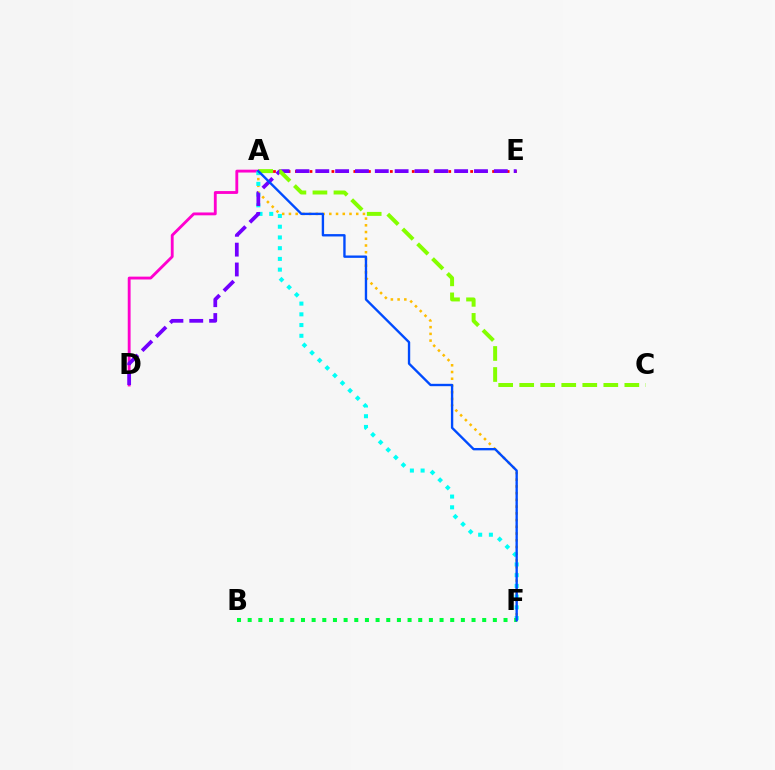{('A', 'F'): [{'color': '#ffbd00', 'line_style': 'dotted', 'thickness': 1.83}, {'color': '#00fff6', 'line_style': 'dotted', 'thickness': 2.92}, {'color': '#004bff', 'line_style': 'solid', 'thickness': 1.7}], ('A', 'D'): [{'color': '#ff00cf', 'line_style': 'solid', 'thickness': 2.05}], ('A', 'E'): [{'color': '#ff0000', 'line_style': 'dotted', 'thickness': 1.98}], ('B', 'F'): [{'color': '#00ff39', 'line_style': 'dotted', 'thickness': 2.9}], ('D', 'E'): [{'color': '#7200ff', 'line_style': 'dashed', 'thickness': 2.69}], ('A', 'C'): [{'color': '#84ff00', 'line_style': 'dashed', 'thickness': 2.86}]}